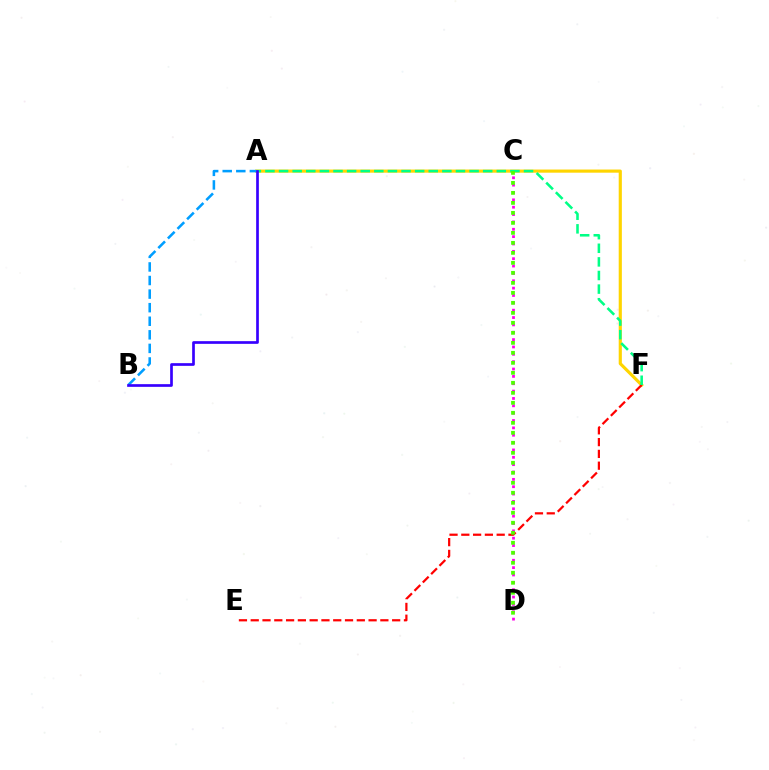{('C', 'D'): [{'color': '#ff00ed', 'line_style': 'dotted', 'thickness': 2.0}, {'color': '#4fff00', 'line_style': 'dotted', 'thickness': 2.72}], ('A', 'F'): [{'color': '#ffd500', 'line_style': 'solid', 'thickness': 2.27}, {'color': '#00ff86', 'line_style': 'dashed', 'thickness': 1.85}], ('E', 'F'): [{'color': '#ff0000', 'line_style': 'dashed', 'thickness': 1.6}], ('A', 'B'): [{'color': '#009eff', 'line_style': 'dashed', 'thickness': 1.84}, {'color': '#3700ff', 'line_style': 'solid', 'thickness': 1.93}]}